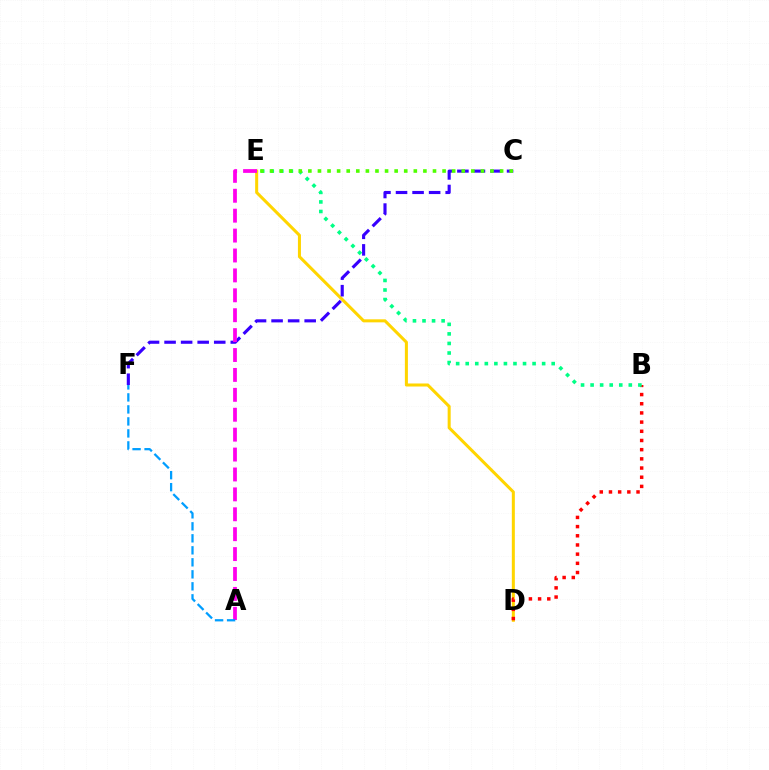{('D', 'E'): [{'color': '#ffd500', 'line_style': 'solid', 'thickness': 2.19}], ('B', 'D'): [{'color': '#ff0000', 'line_style': 'dotted', 'thickness': 2.5}], ('C', 'F'): [{'color': '#3700ff', 'line_style': 'dashed', 'thickness': 2.25}], ('A', 'E'): [{'color': '#ff00ed', 'line_style': 'dashed', 'thickness': 2.7}], ('A', 'F'): [{'color': '#009eff', 'line_style': 'dashed', 'thickness': 1.63}], ('B', 'E'): [{'color': '#00ff86', 'line_style': 'dotted', 'thickness': 2.6}], ('C', 'E'): [{'color': '#4fff00', 'line_style': 'dotted', 'thickness': 2.6}]}